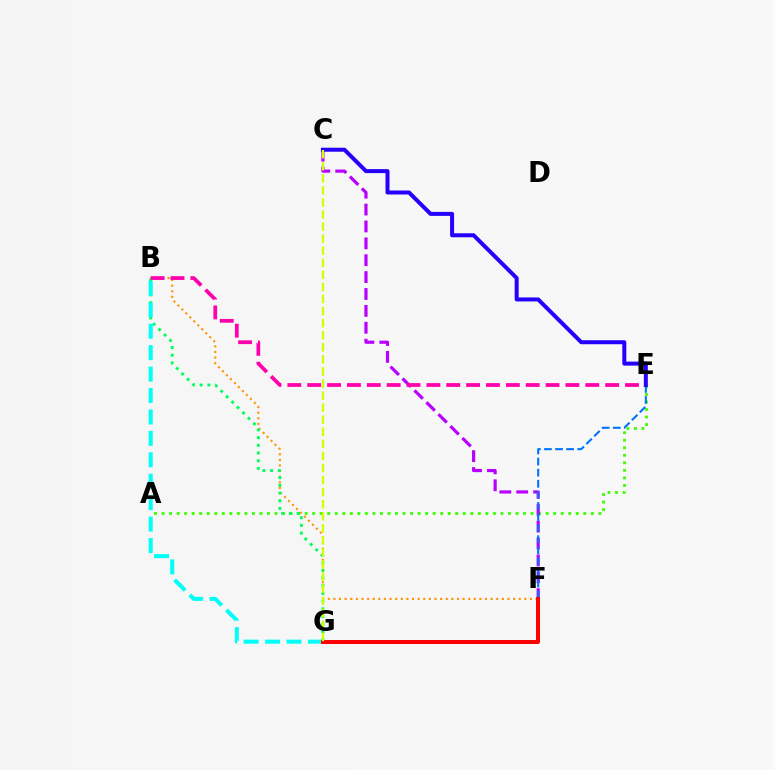{('A', 'E'): [{'color': '#3dff00', 'line_style': 'dotted', 'thickness': 2.05}], ('B', 'F'): [{'color': '#ff9400', 'line_style': 'dotted', 'thickness': 1.53}], ('B', 'G'): [{'color': '#00ff5c', 'line_style': 'dotted', 'thickness': 2.09}, {'color': '#00fff6', 'line_style': 'dashed', 'thickness': 2.91}], ('C', 'F'): [{'color': '#b900ff', 'line_style': 'dashed', 'thickness': 2.29}], ('E', 'F'): [{'color': '#0074ff', 'line_style': 'dashed', 'thickness': 1.51}], ('F', 'G'): [{'color': '#ff0000', 'line_style': 'solid', 'thickness': 2.88}], ('B', 'E'): [{'color': '#ff00ac', 'line_style': 'dashed', 'thickness': 2.7}], ('C', 'E'): [{'color': '#2500ff', 'line_style': 'solid', 'thickness': 2.88}], ('C', 'G'): [{'color': '#d1ff00', 'line_style': 'dashed', 'thickness': 1.64}]}